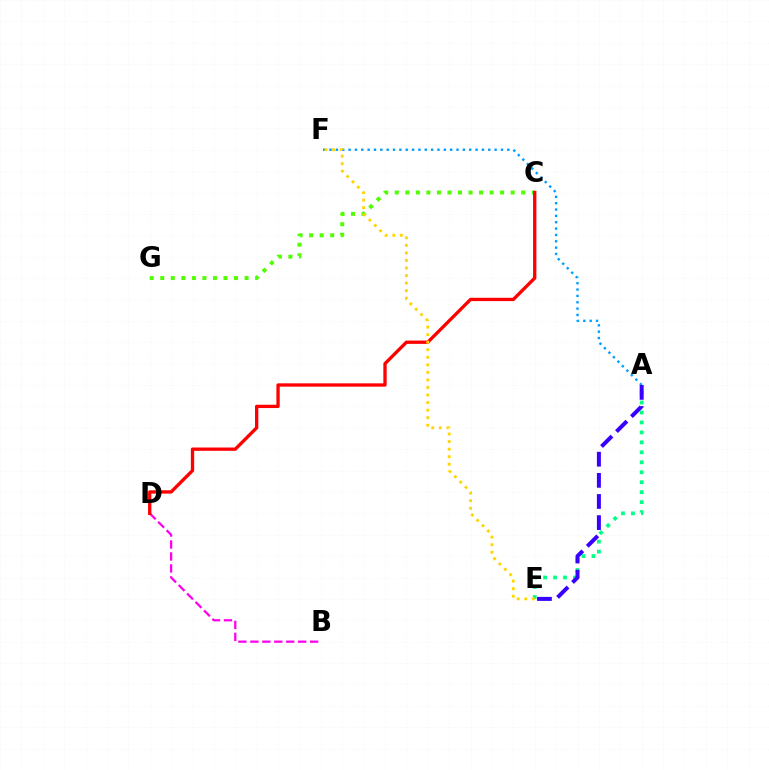{('B', 'D'): [{'color': '#ff00ed', 'line_style': 'dashed', 'thickness': 1.62}], ('A', 'F'): [{'color': '#009eff', 'line_style': 'dotted', 'thickness': 1.73}], ('A', 'E'): [{'color': '#00ff86', 'line_style': 'dotted', 'thickness': 2.71}, {'color': '#3700ff', 'line_style': 'dashed', 'thickness': 2.87}], ('C', 'G'): [{'color': '#4fff00', 'line_style': 'dotted', 'thickness': 2.86}], ('C', 'D'): [{'color': '#ff0000', 'line_style': 'solid', 'thickness': 2.39}], ('E', 'F'): [{'color': '#ffd500', 'line_style': 'dotted', 'thickness': 2.05}]}